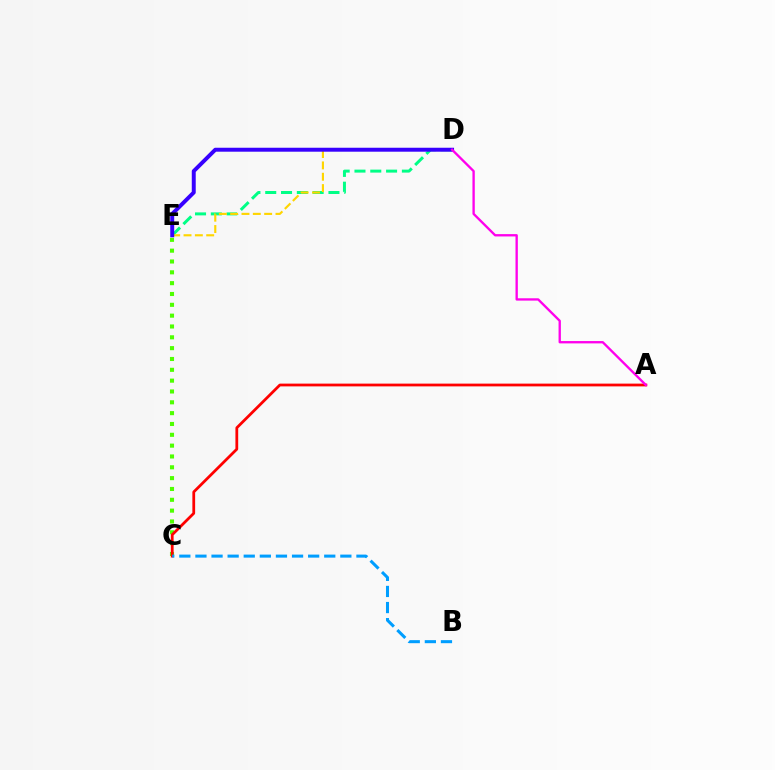{('C', 'E'): [{'color': '#4fff00', 'line_style': 'dotted', 'thickness': 2.94}], ('D', 'E'): [{'color': '#00ff86', 'line_style': 'dashed', 'thickness': 2.15}, {'color': '#ffd500', 'line_style': 'dashed', 'thickness': 1.54}, {'color': '#3700ff', 'line_style': 'solid', 'thickness': 2.85}], ('A', 'C'): [{'color': '#ff0000', 'line_style': 'solid', 'thickness': 1.99}], ('B', 'C'): [{'color': '#009eff', 'line_style': 'dashed', 'thickness': 2.19}], ('A', 'D'): [{'color': '#ff00ed', 'line_style': 'solid', 'thickness': 1.68}]}